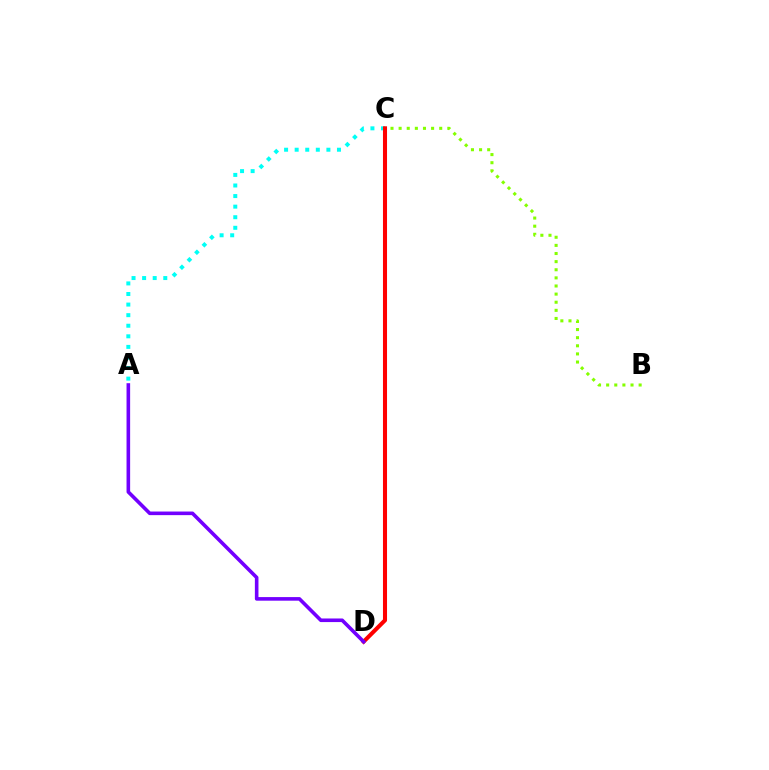{('A', 'C'): [{'color': '#00fff6', 'line_style': 'dotted', 'thickness': 2.87}], ('B', 'C'): [{'color': '#84ff00', 'line_style': 'dotted', 'thickness': 2.21}], ('C', 'D'): [{'color': '#ff0000', 'line_style': 'solid', 'thickness': 2.92}], ('A', 'D'): [{'color': '#7200ff', 'line_style': 'solid', 'thickness': 2.59}]}